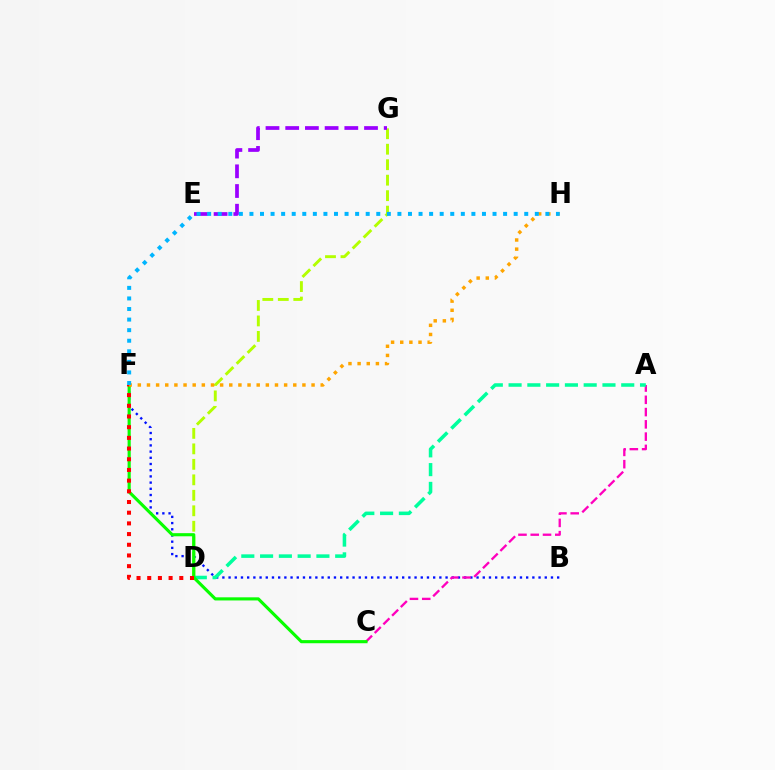{('B', 'F'): [{'color': '#0010ff', 'line_style': 'dotted', 'thickness': 1.68}], ('A', 'C'): [{'color': '#ff00bd', 'line_style': 'dashed', 'thickness': 1.67}], ('D', 'G'): [{'color': '#b3ff00', 'line_style': 'dashed', 'thickness': 2.1}], ('A', 'D'): [{'color': '#00ff9d', 'line_style': 'dashed', 'thickness': 2.55}], ('C', 'F'): [{'color': '#08ff00', 'line_style': 'solid', 'thickness': 2.25}], ('E', 'G'): [{'color': '#9b00ff', 'line_style': 'dashed', 'thickness': 2.68}], ('D', 'F'): [{'color': '#ff0000', 'line_style': 'dotted', 'thickness': 2.9}], ('F', 'H'): [{'color': '#ffa500', 'line_style': 'dotted', 'thickness': 2.48}, {'color': '#00b5ff', 'line_style': 'dotted', 'thickness': 2.87}]}